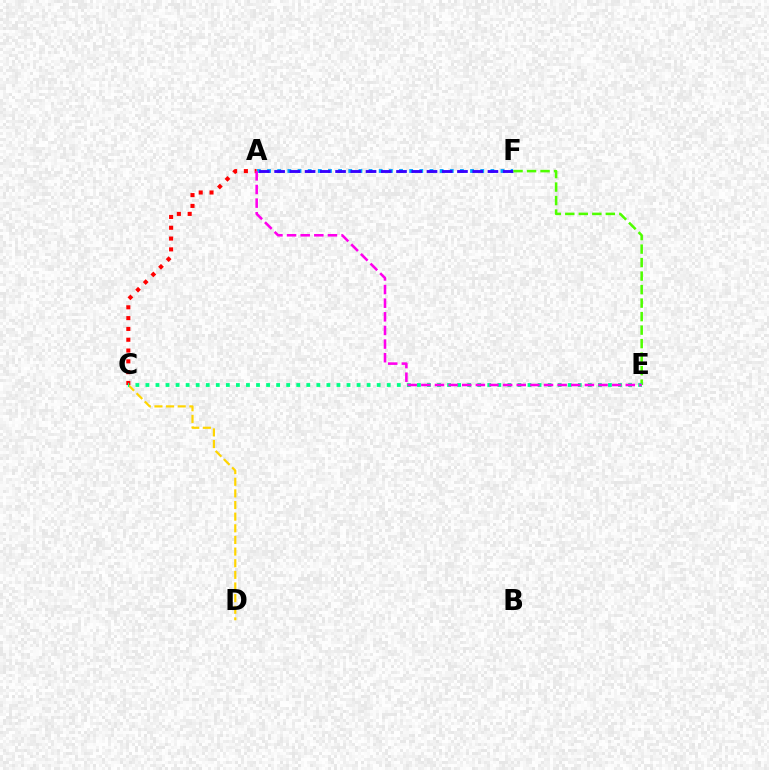{('C', 'D'): [{'color': '#ffd500', 'line_style': 'dashed', 'thickness': 1.58}], ('A', 'F'): [{'color': '#009eff', 'line_style': 'dotted', 'thickness': 2.76}, {'color': '#3700ff', 'line_style': 'dashed', 'thickness': 2.07}], ('A', 'C'): [{'color': '#ff0000', 'line_style': 'dotted', 'thickness': 2.94}], ('E', 'F'): [{'color': '#4fff00', 'line_style': 'dashed', 'thickness': 1.83}], ('C', 'E'): [{'color': '#00ff86', 'line_style': 'dotted', 'thickness': 2.73}], ('A', 'E'): [{'color': '#ff00ed', 'line_style': 'dashed', 'thickness': 1.85}]}